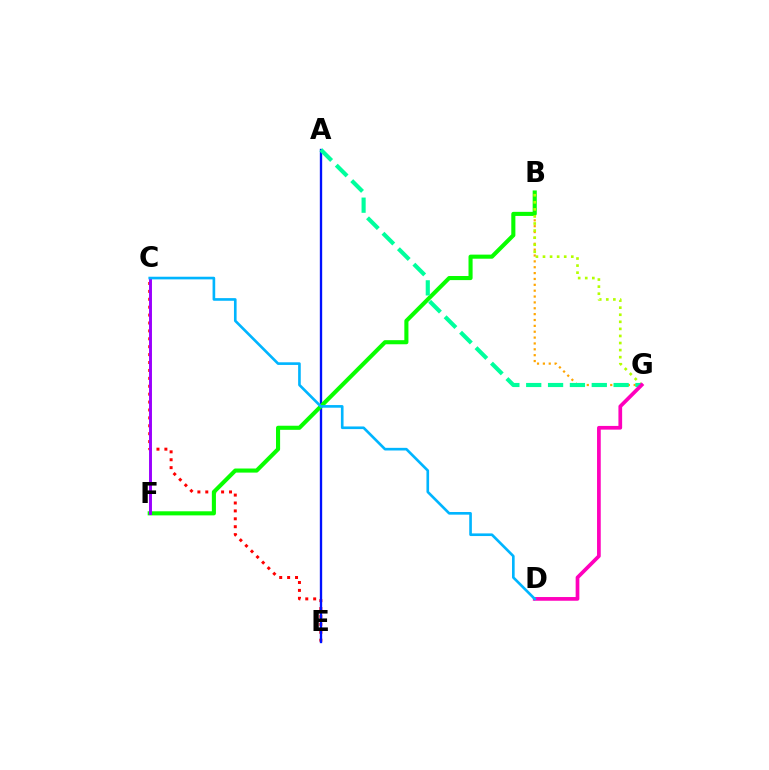{('C', 'E'): [{'color': '#ff0000', 'line_style': 'dotted', 'thickness': 2.15}], ('A', 'E'): [{'color': '#0010ff', 'line_style': 'solid', 'thickness': 1.69}], ('B', 'G'): [{'color': '#ffa500', 'line_style': 'dotted', 'thickness': 1.59}, {'color': '#b3ff00', 'line_style': 'dotted', 'thickness': 1.92}], ('B', 'F'): [{'color': '#08ff00', 'line_style': 'solid', 'thickness': 2.95}], ('A', 'G'): [{'color': '#00ff9d', 'line_style': 'dashed', 'thickness': 2.97}], ('C', 'F'): [{'color': '#9b00ff', 'line_style': 'solid', 'thickness': 2.11}], ('D', 'G'): [{'color': '#ff00bd', 'line_style': 'solid', 'thickness': 2.67}], ('C', 'D'): [{'color': '#00b5ff', 'line_style': 'solid', 'thickness': 1.9}]}